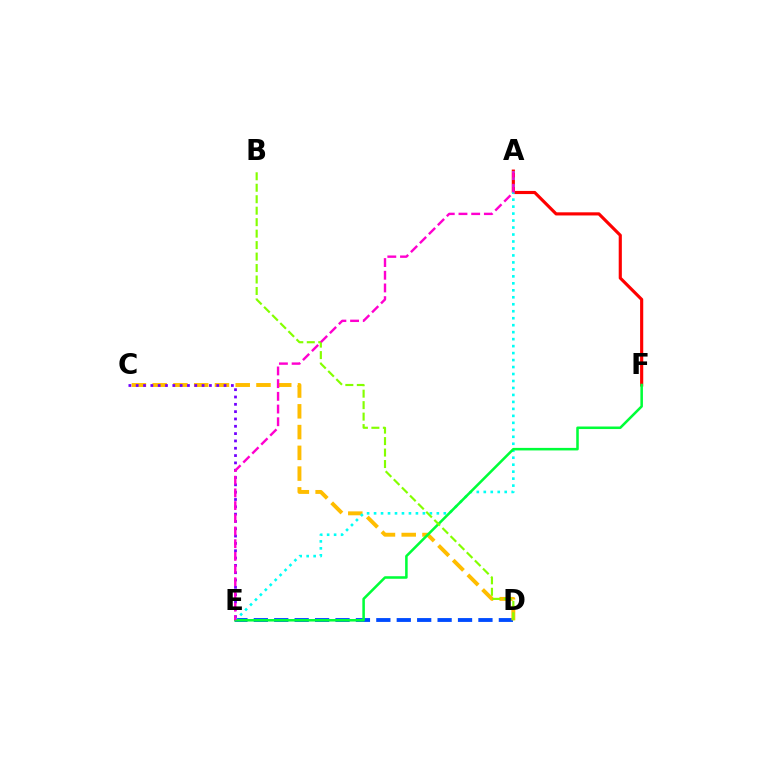{('D', 'E'): [{'color': '#004bff', 'line_style': 'dashed', 'thickness': 2.77}], ('A', 'F'): [{'color': '#ff0000', 'line_style': 'solid', 'thickness': 2.26}], ('C', 'D'): [{'color': '#ffbd00', 'line_style': 'dashed', 'thickness': 2.82}], ('C', 'E'): [{'color': '#7200ff', 'line_style': 'dotted', 'thickness': 1.99}], ('A', 'E'): [{'color': '#00fff6', 'line_style': 'dotted', 'thickness': 1.9}, {'color': '#ff00cf', 'line_style': 'dashed', 'thickness': 1.72}], ('E', 'F'): [{'color': '#00ff39', 'line_style': 'solid', 'thickness': 1.83}], ('B', 'D'): [{'color': '#84ff00', 'line_style': 'dashed', 'thickness': 1.56}]}